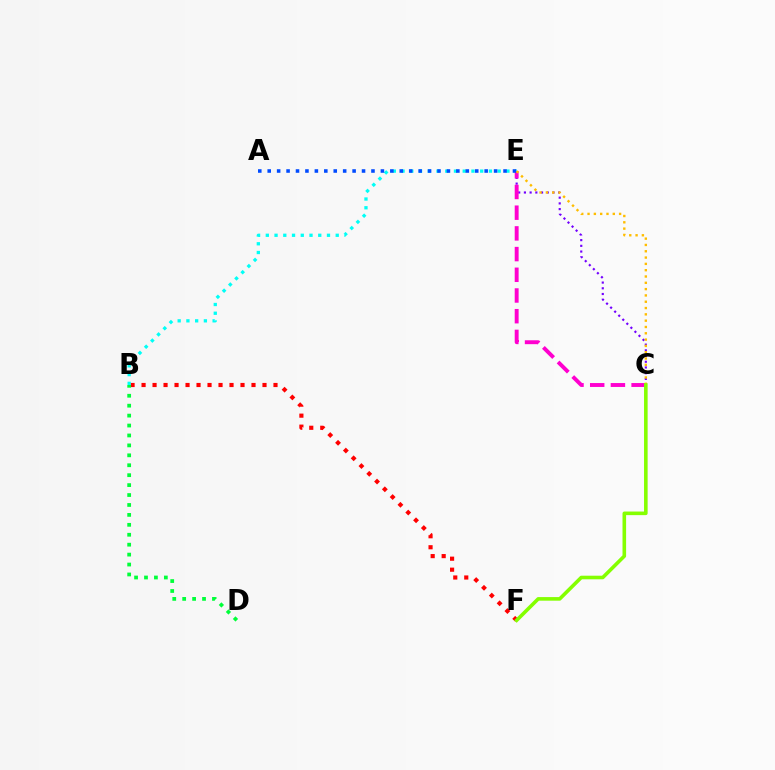{('C', 'E'): [{'color': '#7200ff', 'line_style': 'dotted', 'thickness': 1.55}, {'color': '#ff00cf', 'line_style': 'dashed', 'thickness': 2.81}, {'color': '#ffbd00', 'line_style': 'dotted', 'thickness': 1.71}], ('B', 'F'): [{'color': '#ff0000', 'line_style': 'dotted', 'thickness': 2.99}], ('B', 'D'): [{'color': '#00ff39', 'line_style': 'dotted', 'thickness': 2.7}], ('B', 'E'): [{'color': '#00fff6', 'line_style': 'dotted', 'thickness': 2.37}], ('A', 'E'): [{'color': '#004bff', 'line_style': 'dotted', 'thickness': 2.56}], ('C', 'F'): [{'color': '#84ff00', 'line_style': 'solid', 'thickness': 2.59}]}